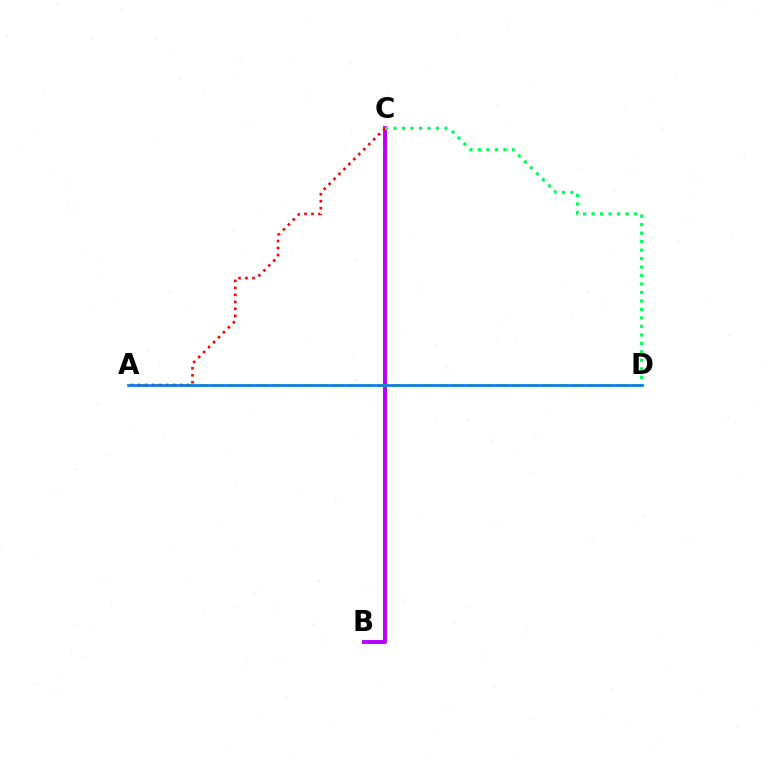{('B', 'C'): [{'color': '#b900ff', 'line_style': 'solid', 'thickness': 2.83}], ('A', 'D'): [{'color': '#d1ff00', 'line_style': 'dashed', 'thickness': 2.04}, {'color': '#0074ff', 'line_style': 'solid', 'thickness': 1.89}], ('A', 'C'): [{'color': '#ff0000', 'line_style': 'dotted', 'thickness': 1.9}], ('C', 'D'): [{'color': '#00ff5c', 'line_style': 'dotted', 'thickness': 2.3}]}